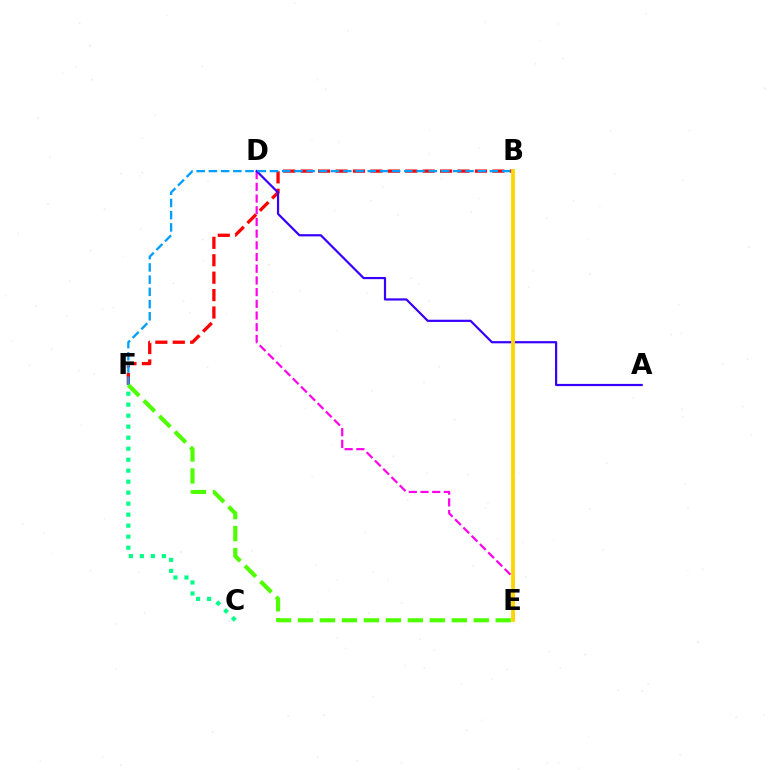{('C', 'F'): [{'color': '#00ff86', 'line_style': 'dotted', 'thickness': 2.99}], ('D', 'E'): [{'color': '#ff00ed', 'line_style': 'dashed', 'thickness': 1.59}], ('B', 'F'): [{'color': '#ff0000', 'line_style': 'dashed', 'thickness': 2.37}, {'color': '#009eff', 'line_style': 'dashed', 'thickness': 1.66}], ('A', 'D'): [{'color': '#3700ff', 'line_style': 'solid', 'thickness': 1.59}], ('B', 'E'): [{'color': '#ffd500', 'line_style': 'solid', 'thickness': 2.74}], ('E', 'F'): [{'color': '#4fff00', 'line_style': 'dashed', 'thickness': 2.98}]}